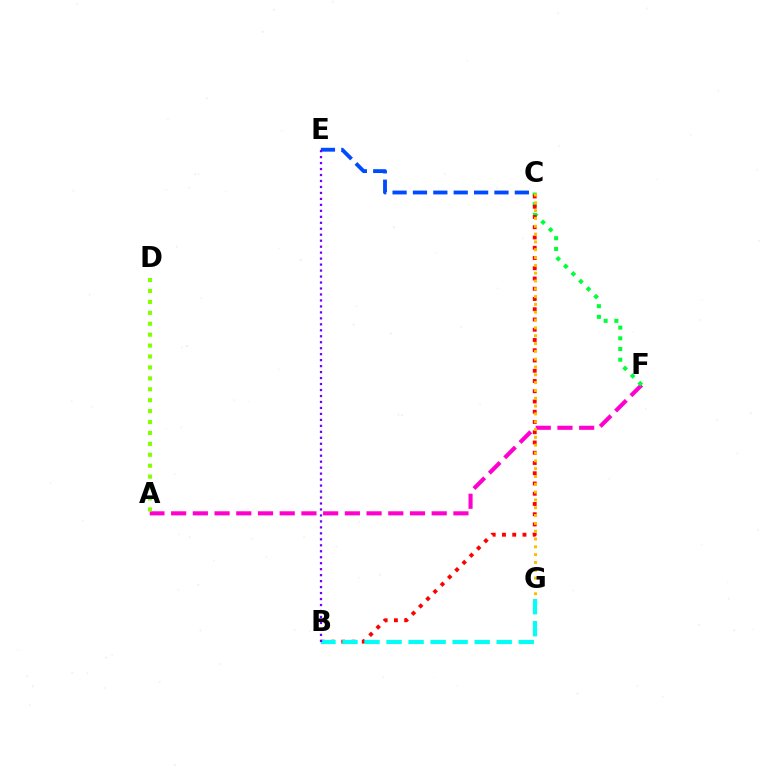{('C', 'E'): [{'color': '#004bff', 'line_style': 'dashed', 'thickness': 2.77}], ('A', 'F'): [{'color': '#ff00cf', 'line_style': 'dashed', 'thickness': 2.95}], ('C', 'F'): [{'color': '#00ff39', 'line_style': 'dotted', 'thickness': 2.91}], ('B', 'C'): [{'color': '#ff0000', 'line_style': 'dotted', 'thickness': 2.78}], ('C', 'G'): [{'color': '#ffbd00', 'line_style': 'dotted', 'thickness': 2.12}], ('B', 'G'): [{'color': '#00fff6', 'line_style': 'dashed', 'thickness': 2.99}], ('B', 'E'): [{'color': '#7200ff', 'line_style': 'dotted', 'thickness': 1.62}], ('A', 'D'): [{'color': '#84ff00', 'line_style': 'dotted', 'thickness': 2.97}]}